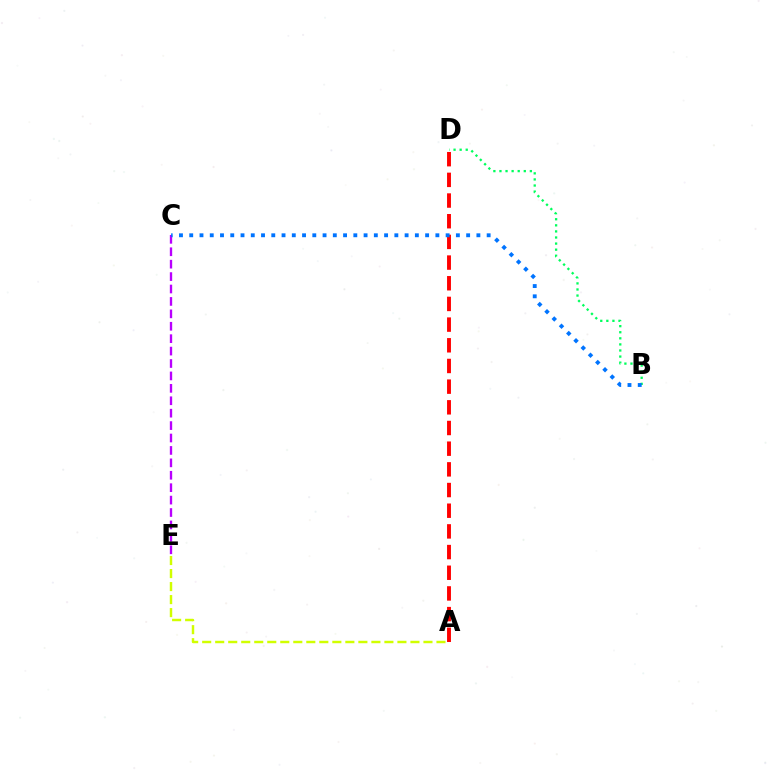{('A', 'D'): [{'color': '#ff0000', 'line_style': 'dashed', 'thickness': 2.81}], ('C', 'E'): [{'color': '#b900ff', 'line_style': 'dashed', 'thickness': 1.69}], ('A', 'E'): [{'color': '#d1ff00', 'line_style': 'dashed', 'thickness': 1.77}], ('B', 'D'): [{'color': '#00ff5c', 'line_style': 'dotted', 'thickness': 1.65}], ('B', 'C'): [{'color': '#0074ff', 'line_style': 'dotted', 'thickness': 2.79}]}